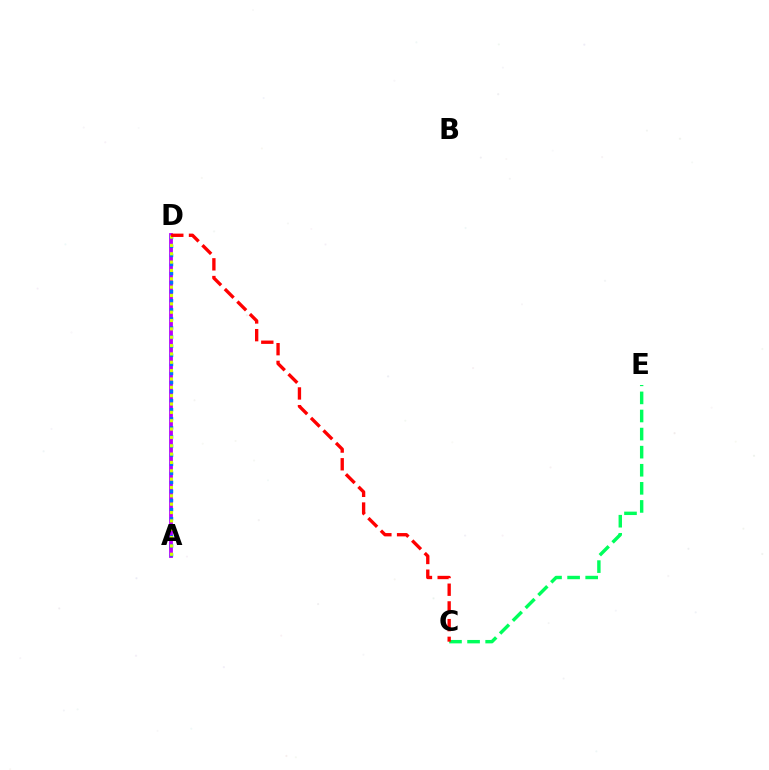{('A', 'D'): [{'color': '#b900ff', 'line_style': 'solid', 'thickness': 2.74}, {'color': '#0074ff', 'line_style': 'dotted', 'thickness': 2.47}, {'color': '#d1ff00', 'line_style': 'dotted', 'thickness': 2.27}], ('C', 'E'): [{'color': '#00ff5c', 'line_style': 'dashed', 'thickness': 2.46}], ('C', 'D'): [{'color': '#ff0000', 'line_style': 'dashed', 'thickness': 2.41}]}